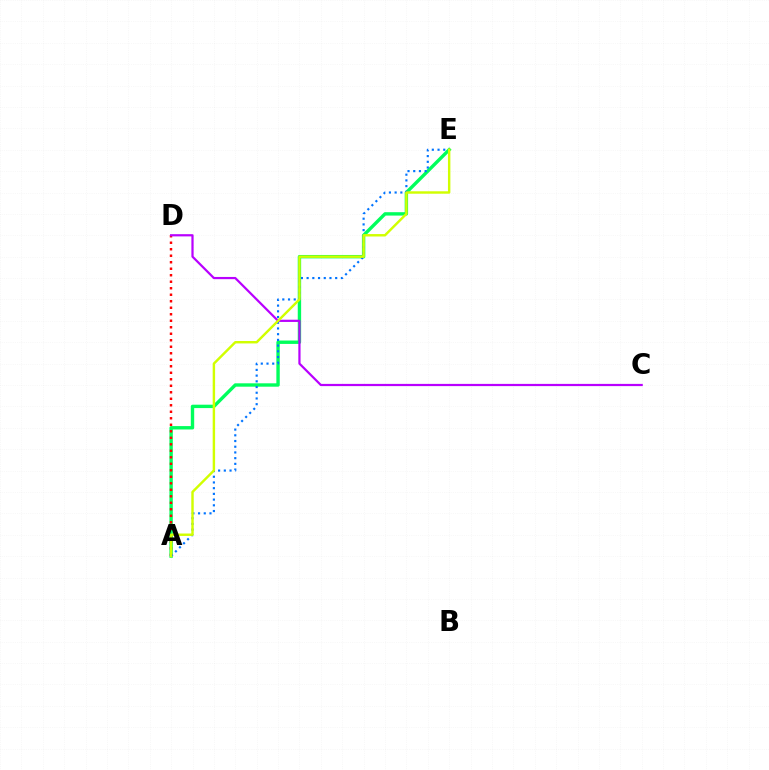{('A', 'E'): [{'color': '#00ff5c', 'line_style': 'solid', 'thickness': 2.44}, {'color': '#0074ff', 'line_style': 'dotted', 'thickness': 1.55}, {'color': '#d1ff00', 'line_style': 'solid', 'thickness': 1.75}], ('A', 'D'): [{'color': '#ff0000', 'line_style': 'dotted', 'thickness': 1.77}], ('C', 'D'): [{'color': '#b900ff', 'line_style': 'solid', 'thickness': 1.6}]}